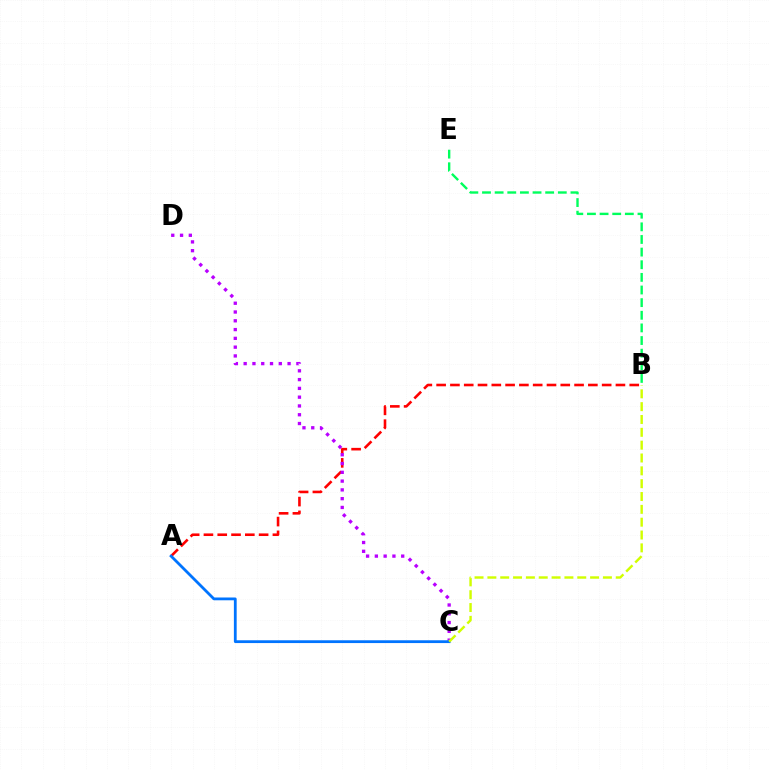{('B', 'E'): [{'color': '#00ff5c', 'line_style': 'dashed', 'thickness': 1.72}], ('A', 'B'): [{'color': '#ff0000', 'line_style': 'dashed', 'thickness': 1.87}], ('C', 'D'): [{'color': '#b900ff', 'line_style': 'dotted', 'thickness': 2.39}], ('A', 'C'): [{'color': '#0074ff', 'line_style': 'solid', 'thickness': 2.01}], ('B', 'C'): [{'color': '#d1ff00', 'line_style': 'dashed', 'thickness': 1.74}]}